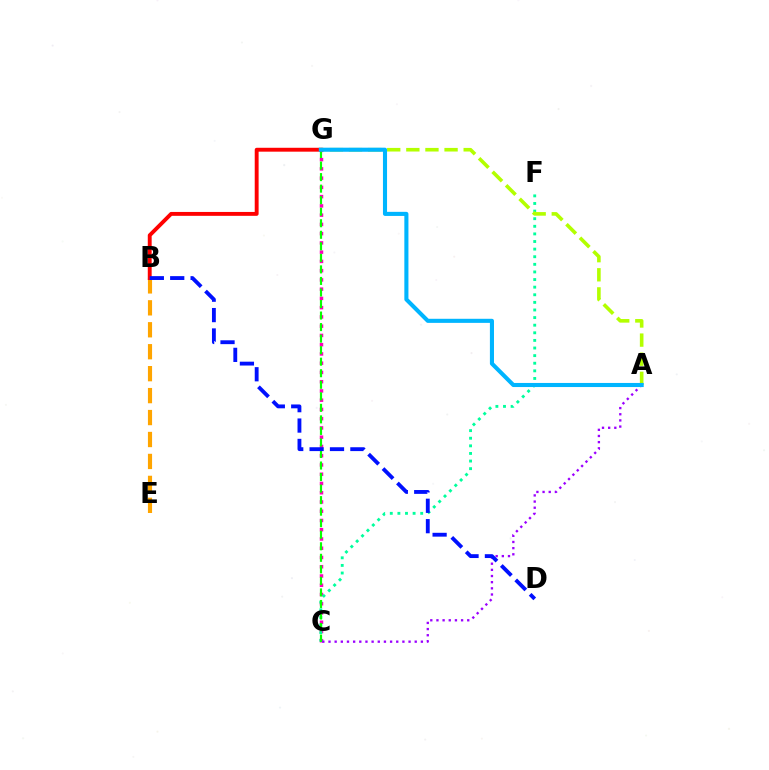{('C', 'G'): [{'color': '#ff00bd', 'line_style': 'dotted', 'thickness': 2.51}, {'color': '#08ff00', 'line_style': 'dashed', 'thickness': 1.57}], ('C', 'F'): [{'color': '#00ff9d', 'line_style': 'dotted', 'thickness': 2.07}], ('A', 'G'): [{'color': '#b3ff00', 'line_style': 'dashed', 'thickness': 2.6}, {'color': '#00b5ff', 'line_style': 'solid', 'thickness': 2.94}], ('A', 'C'): [{'color': '#9b00ff', 'line_style': 'dotted', 'thickness': 1.67}], ('B', 'E'): [{'color': '#ffa500', 'line_style': 'dashed', 'thickness': 2.98}], ('B', 'G'): [{'color': '#ff0000', 'line_style': 'solid', 'thickness': 2.8}], ('B', 'D'): [{'color': '#0010ff', 'line_style': 'dashed', 'thickness': 2.77}]}